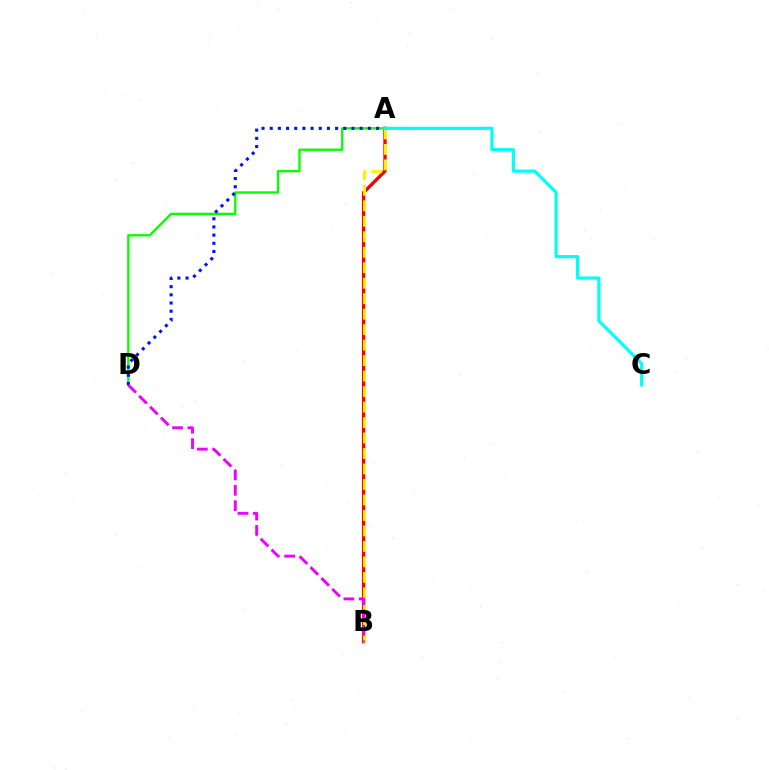{('A', 'B'): [{'color': '#ff0000', 'line_style': 'solid', 'thickness': 2.42}, {'color': '#fcf500', 'line_style': 'dashed', 'thickness': 2.1}], ('A', 'D'): [{'color': '#08ff00', 'line_style': 'solid', 'thickness': 1.69}, {'color': '#0010ff', 'line_style': 'dotted', 'thickness': 2.22}], ('B', 'D'): [{'color': '#ee00ff', 'line_style': 'dashed', 'thickness': 2.09}], ('A', 'C'): [{'color': '#00fff6', 'line_style': 'solid', 'thickness': 2.29}]}